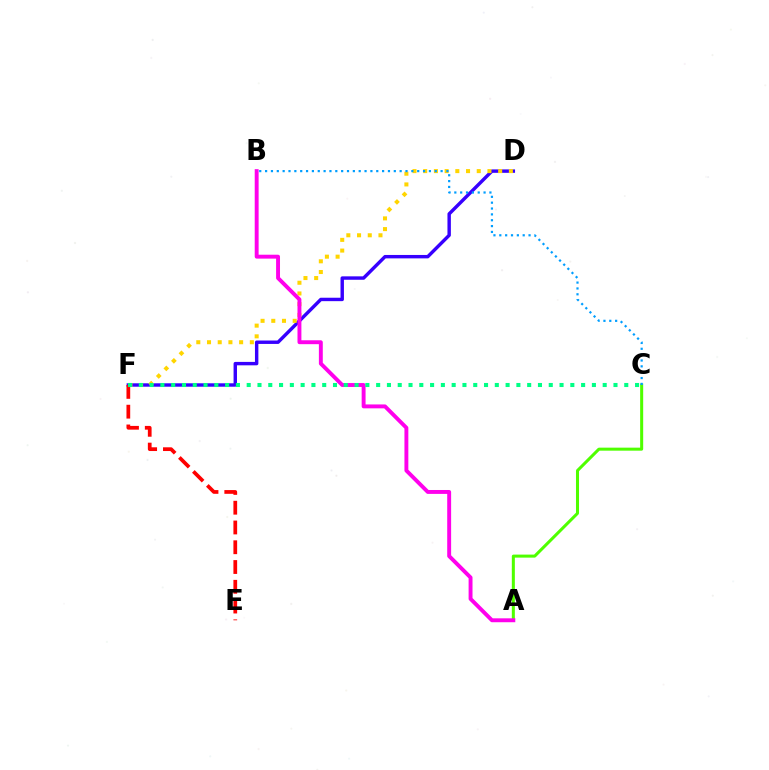{('A', 'C'): [{'color': '#4fff00', 'line_style': 'solid', 'thickness': 2.18}], ('D', 'F'): [{'color': '#3700ff', 'line_style': 'solid', 'thickness': 2.46}, {'color': '#ffd500', 'line_style': 'dotted', 'thickness': 2.91}], ('E', 'F'): [{'color': '#ff0000', 'line_style': 'dashed', 'thickness': 2.69}], ('A', 'B'): [{'color': '#ff00ed', 'line_style': 'solid', 'thickness': 2.81}], ('C', 'F'): [{'color': '#00ff86', 'line_style': 'dotted', 'thickness': 2.93}], ('B', 'C'): [{'color': '#009eff', 'line_style': 'dotted', 'thickness': 1.59}]}